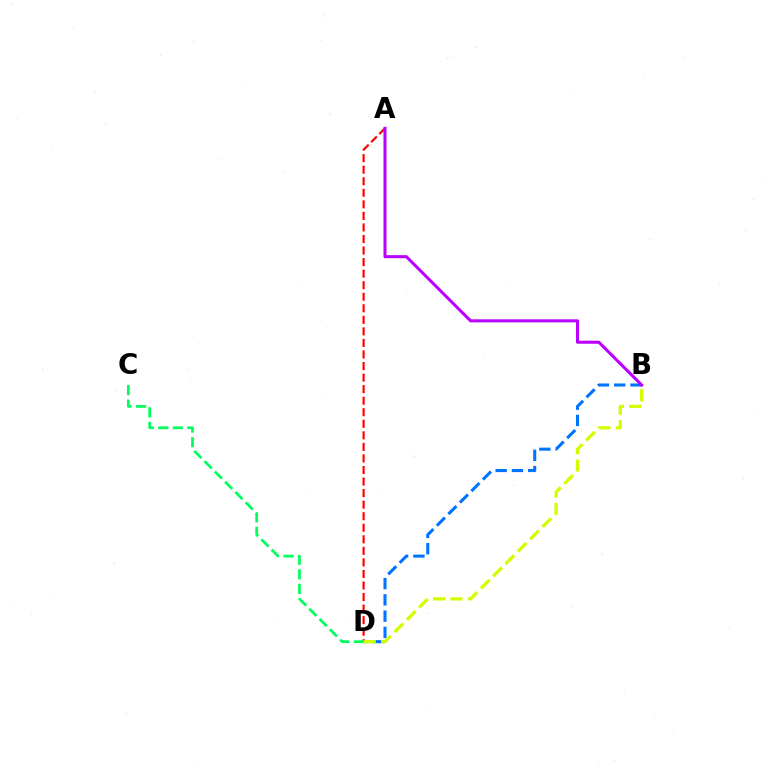{('B', 'D'): [{'color': '#0074ff', 'line_style': 'dashed', 'thickness': 2.21}, {'color': '#d1ff00', 'line_style': 'dashed', 'thickness': 2.37}], ('A', 'D'): [{'color': '#ff0000', 'line_style': 'dashed', 'thickness': 1.57}], ('A', 'B'): [{'color': '#b900ff', 'line_style': 'solid', 'thickness': 2.2}], ('C', 'D'): [{'color': '#00ff5c', 'line_style': 'dashed', 'thickness': 1.97}]}